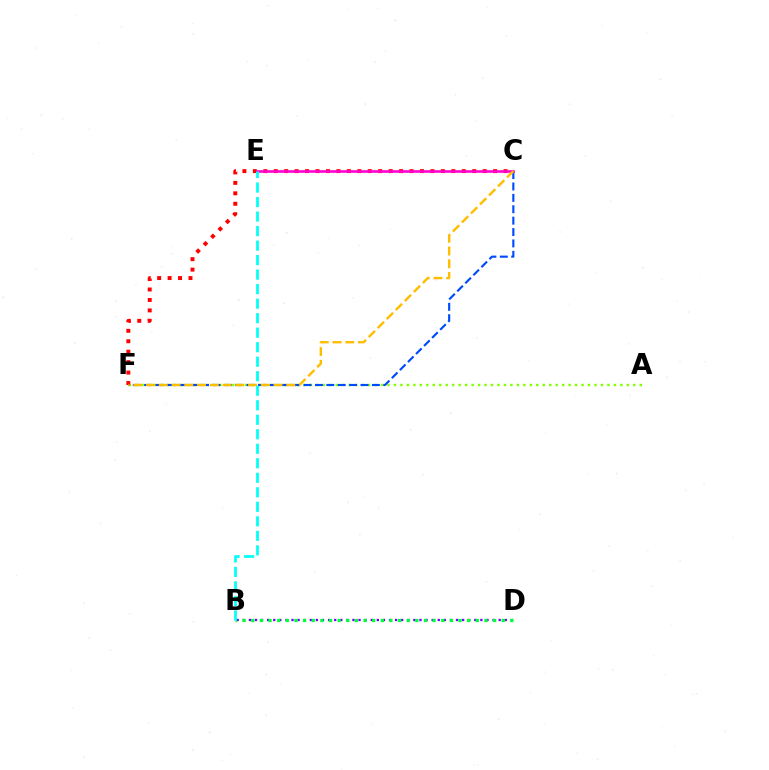{('B', 'D'): [{'color': '#7200ff', 'line_style': 'dotted', 'thickness': 1.66}, {'color': '#00ff39', 'line_style': 'dotted', 'thickness': 2.35}], ('A', 'F'): [{'color': '#84ff00', 'line_style': 'dotted', 'thickness': 1.76}], ('C', 'F'): [{'color': '#004bff', 'line_style': 'dashed', 'thickness': 1.55}, {'color': '#ff0000', 'line_style': 'dotted', 'thickness': 2.84}, {'color': '#ffbd00', 'line_style': 'dashed', 'thickness': 1.73}], ('C', 'E'): [{'color': '#ff00cf', 'line_style': 'solid', 'thickness': 1.87}], ('B', 'E'): [{'color': '#00fff6', 'line_style': 'dashed', 'thickness': 1.97}]}